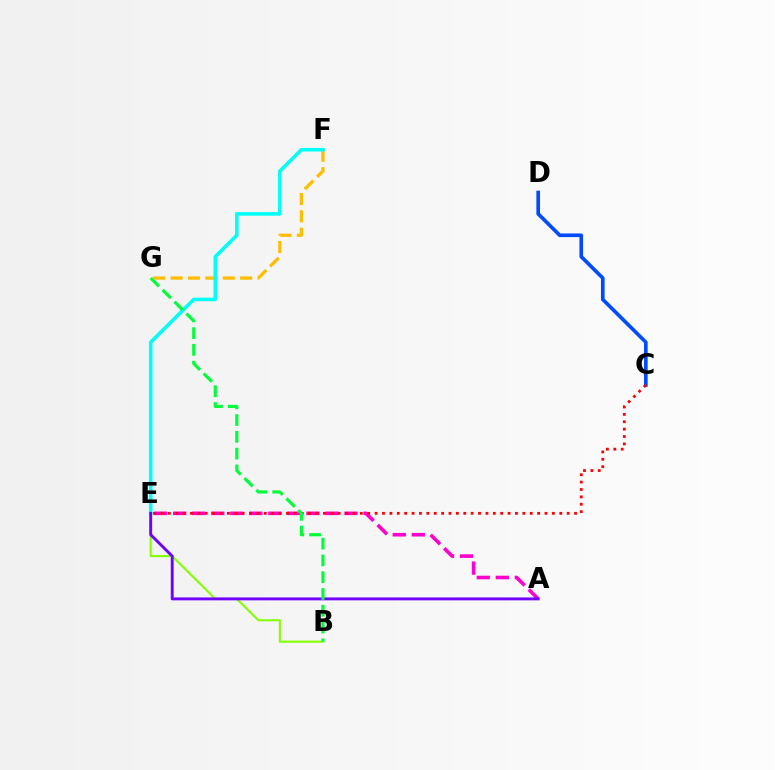{('C', 'D'): [{'color': '#004bff', 'line_style': 'solid', 'thickness': 2.63}], ('B', 'E'): [{'color': '#84ff00', 'line_style': 'solid', 'thickness': 1.51}], ('F', 'G'): [{'color': '#ffbd00', 'line_style': 'dashed', 'thickness': 2.36}], ('A', 'E'): [{'color': '#ff00cf', 'line_style': 'dashed', 'thickness': 2.59}, {'color': '#7200ff', 'line_style': 'solid', 'thickness': 2.09}], ('C', 'E'): [{'color': '#ff0000', 'line_style': 'dotted', 'thickness': 2.01}], ('E', 'F'): [{'color': '#00fff6', 'line_style': 'solid', 'thickness': 2.58}], ('B', 'G'): [{'color': '#00ff39', 'line_style': 'dashed', 'thickness': 2.28}]}